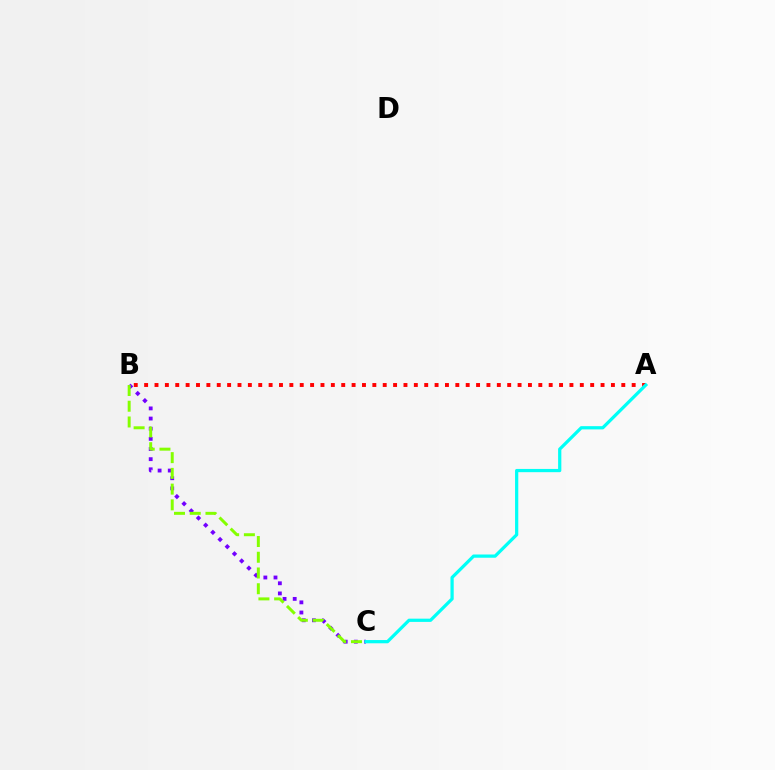{('A', 'B'): [{'color': '#ff0000', 'line_style': 'dotted', 'thickness': 2.82}], ('B', 'C'): [{'color': '#7200ff', 'line_style': 'dotted', 'thickness': 2.76}, {'color': '#84ff00', 'line_style': 'dashed', 'thickness': 2.14}], ('A', 'C'): [{'color': '#00fff6', 'line_style': 'solid', 'thickness': 2.33}]}